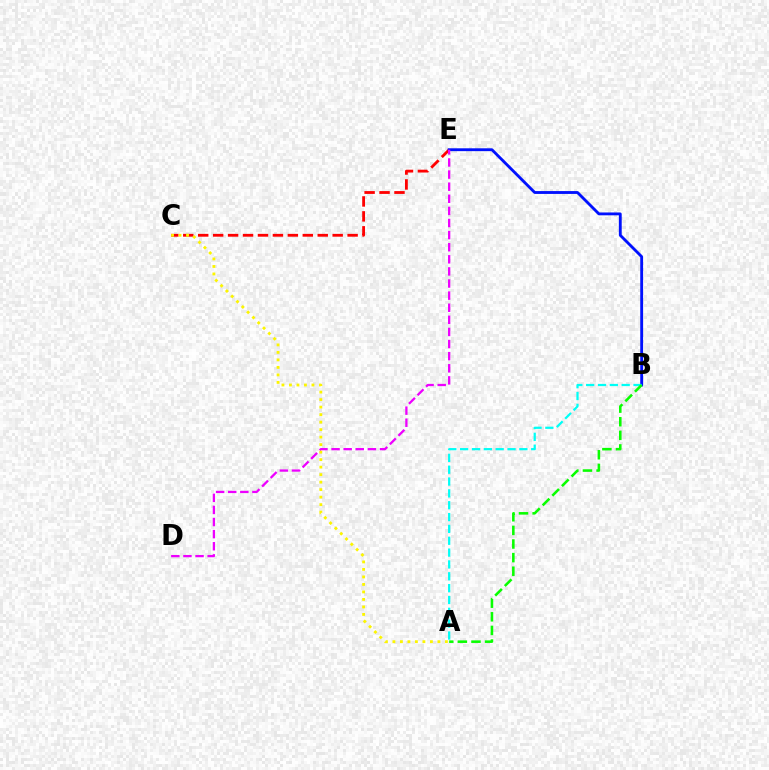{('C', 'E'): [{'color': '#ff0000', 'line_style': 'dashed', 'thickness': 2.03}], ('B', 'E'): [{'color': '#0010ff', 'line_style': 'solid', 'thickness': 2.05}], ('A', 'B'): [{'color': '#00fff6', 'line_style': 'dashed', 'thickness': 1.61}, {'color': '#08ff00', 'line_style': 'dashed', 'thickness': 1.85}], ('D', 'E'): [{'color': '#ee00ff', 'line_style': 'dashed', 'thickness': 1.64}], ('A', 'C'): [{'color': '#fcf500', 'line_style': 'dotted', 'thickness': 2.04}]}